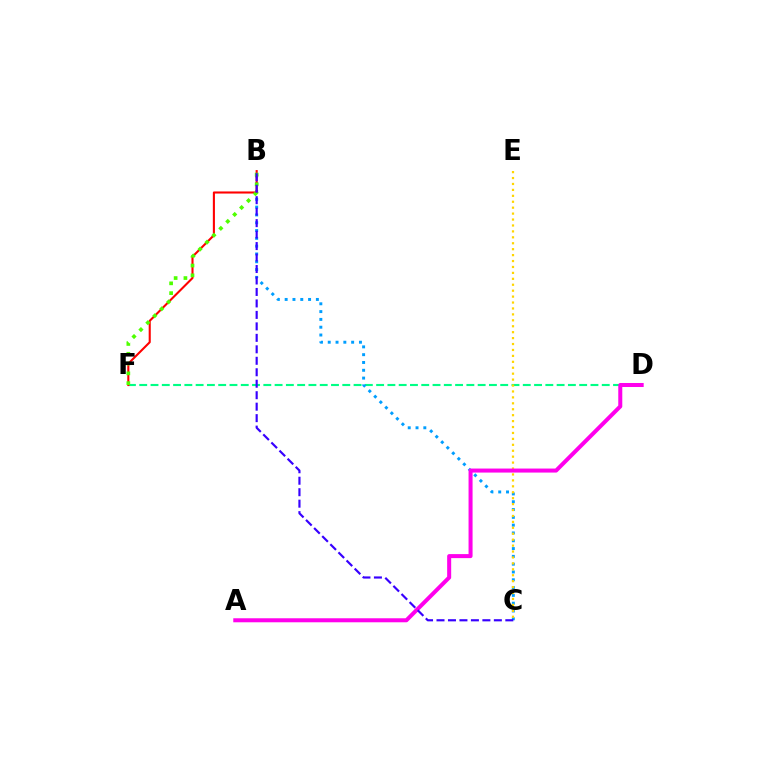{('D', 'F'): [{'color': '#00ff86', 'line_style': 'dashed', 'thickness': 1.53}], ('B', 'C'): [{'color': '#009eff', 'line_style': 'dotted', 'thickness': 2.12}, {'color': '#3700ff', 'line_style': 'dashed', 'thickness': 1.56}], ('B', 'F'): [{'color': '#ff0000', 'line_style': 'solid', 'thickness': 1.51}, {'color': '#4fff00', 'line_style': 'dotted', 'thickness': 2.66}], ('C', 'E'): [{'color': '#ffd500', 'line_style': 'dotted', 'thickness': 1.61}], ('A', 'D'): [{'color': '#ff00ed', 'line_style': 'solid', 'thickness': 2.89}]}